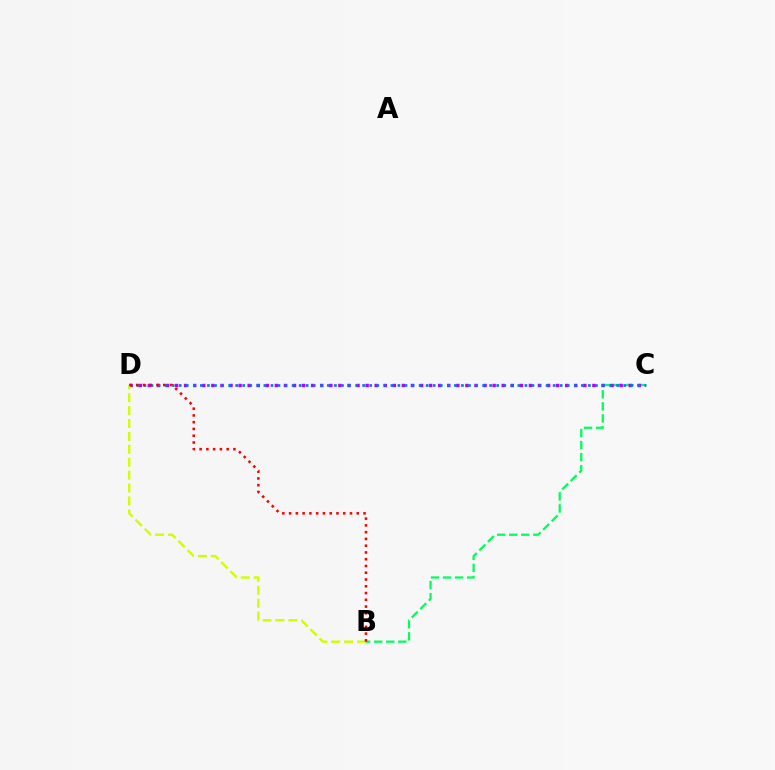{('B', 'C'): [{'color': '#00ff5c', 'line_style': 'dashed', 'thickness': 1.64}], ('C', 'D'): [{'color': '#b900ff', 'line_style': 'dotted', 'thickness': 2.47}, {'color': '#0074ff', 'line_style': 'dotted', 'thickness': 1.92}], ('B', 'D'): [{'color': '#d1ff00', 'line_style': 'dashed', 'thickness': 1.75}, {'color': '#ff0000', 'line_style': 'dotted', 'thickness': 1.84}]}